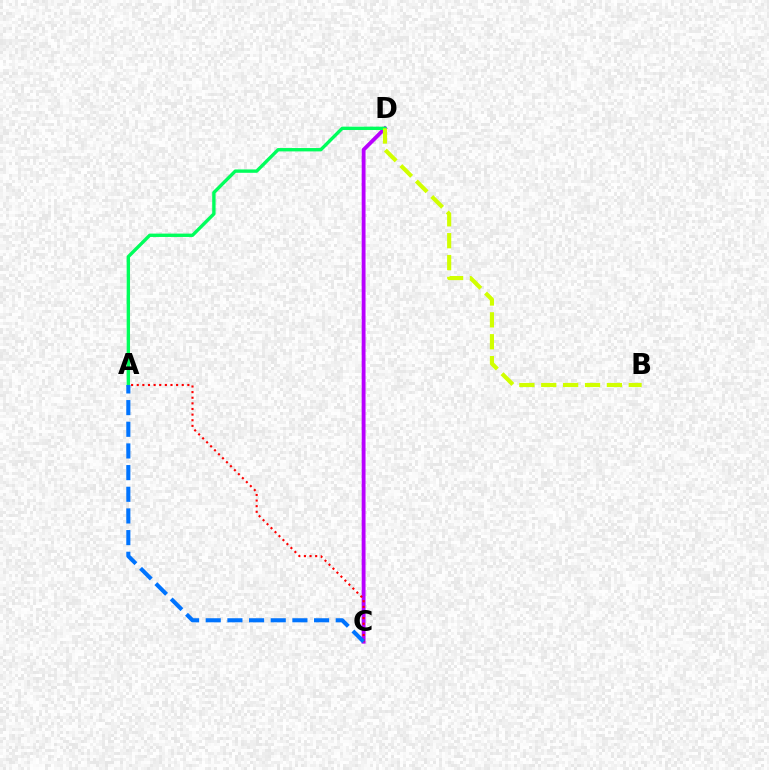{('C', 'D'): [{'color': '#b900ff', 'line_style': 'solid', 'thickness': 2.76}], ('A', 'D'): [{'color': '#00ff5c', 'line_style': 'solid', 'thickness': 2.42}], ('A', 'C'): [{'color': '#ff0000', 'line_style': 'dotted', 'thickness': 1.53}, {'color': '#0074ff', 'line_style': 'dashed', 'thickness': 2.94}], ('B', 'D'): [{'color': '#d1ff00', 'line_style': 'dashed', 'thickness': 2.97}]}